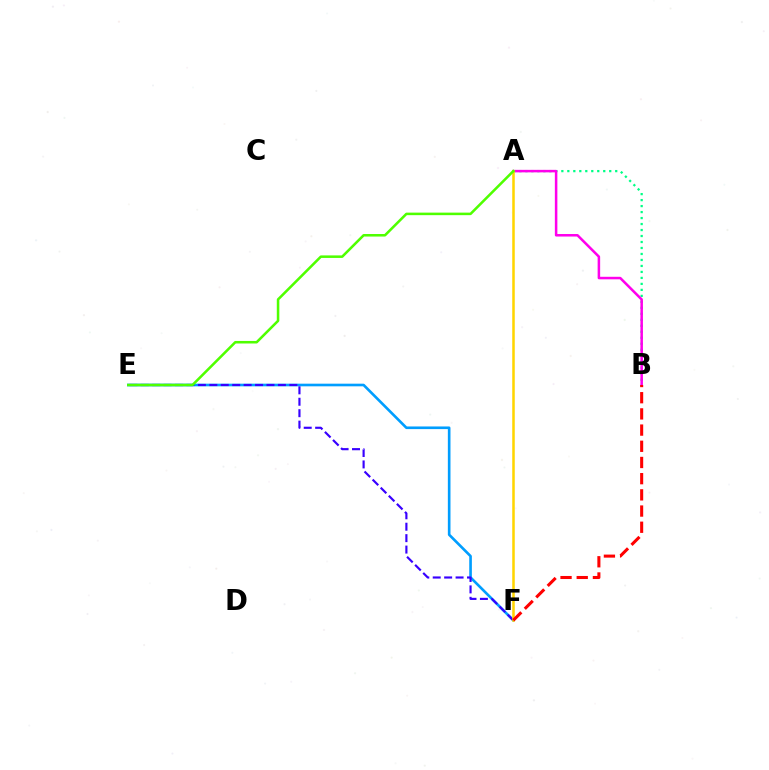{('E', 'F'): [{'color': '#009eff', 'line_style': 'solid', 'thickness': 1.9}, {'color': '#3700ff', 'line_style': 'dashed', 'thickness': 1.55}], ('A', 'B'): [{'color': '#00ff86', 'line_style': 'dotted', 'thickness': 1.63}, {'color': '#ff00ed', 'line_style': 'solid', 'thickness': 1.82}], ('A', 'F'): [{'color': '#ffd500', 'line_style': 'solid', 'thickness': 1.82}], ('A', 'E'): [{'color': '#4fff00', 'line_style': 'solid', 'thickness': 1.83}], ('B', 'F'): [{'color': '#ff0000', 'line_style': 'dashed', 'thickness': 2.2}]}